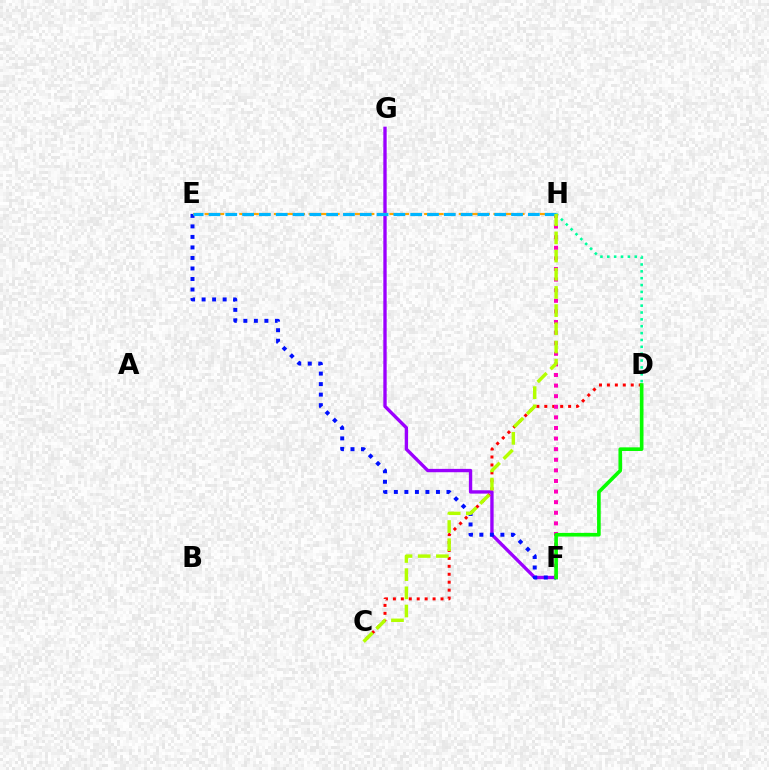{('F', 'G'): [{'color': '#9b00ff', 'line_style': 'solid', 'thickness': 2.41}], ('E', 'F'): [{'color': '#0010ff', 'line_style': 'dotted', 'thickness': 2.86}], ('D', 'H'): [{'color': '#00ff9d', 'line_style': 'dotted', 'thickness': 1.86}], ('C', 'D'): [{'color': '#ff0000', 'line_style': 'dotted', 'thickness': 2.16}], ('F', 'H'): [{'color': '#ff00bd', 'line_style': 'dotted', 'thickness': 2.88}], ('D', 'F'): [{'color': '#08ff00', 'line_style': 'solid', 'thickness': 2.62}], ('E', 'H'): [{'color': '#ffa500', 'line_style': 'dashed', 'thickness': 1.57}, {'color': '#00b5ff', 'line_style': 'dashed', 'thickness': 2.28}], ('C', 'H'): [{'color': '#b3ff00', 'line_style': 'dashed', 'thickness': 2.47}]}